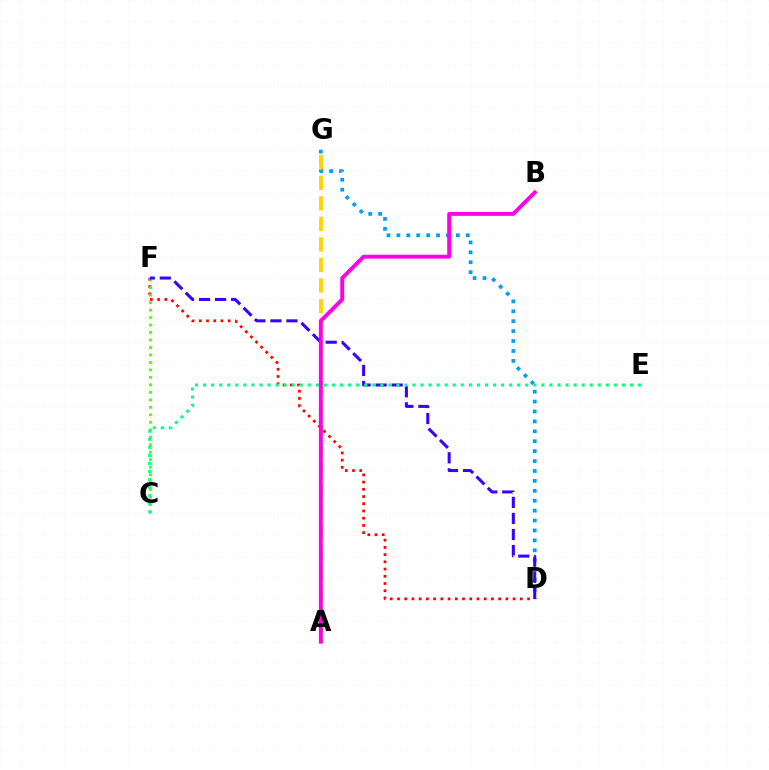{('D', 'F'): [{'color': '#ff0000', 'line_style': 'dotted', 'thickness': 1.96}, {'color': '#3700ff', 'line_style': 'dashed', 'thickness': 2.18}], ('C', 'F'): [{'color': '#4fff00', 'line_style': 'dotted', 'thickness': 2.03}], ('D', 'G'): [{'color': '#009eff', 'line_style': 'dotted', 'thickness': 2.69}], ('A', 'G'): [{'color': '#ffd500', 'line_style': 'dashed', 'thickness': 2.79}], ('C', 'E'): [{'color': '#00ff86', 'line_style': 'dotted', 'thickness': 2.19}], ('A', 'B'): [{'color': '#ff00ed', 'line_style': 'solid', 'thickness': 2.82}]}